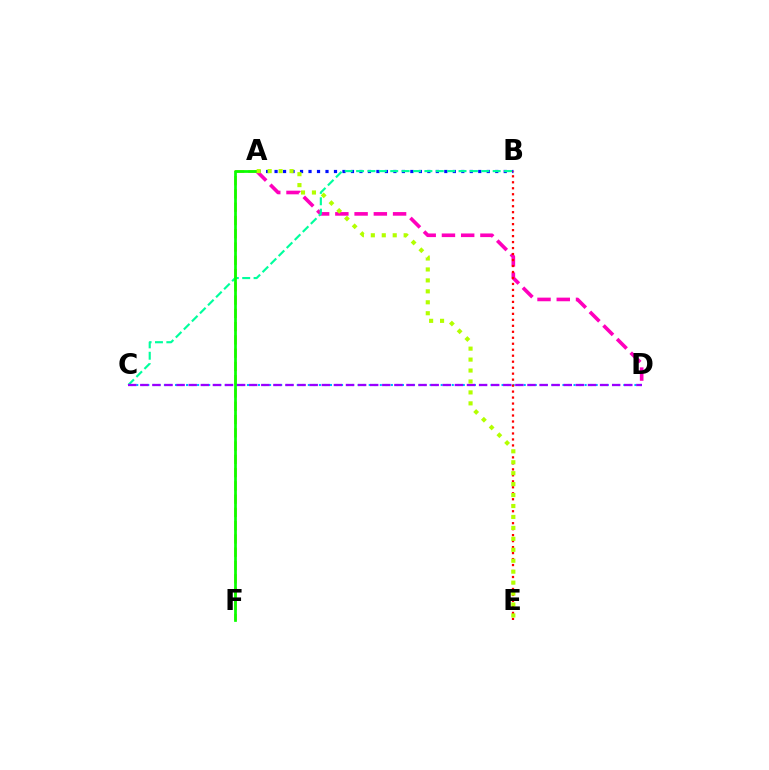{('A', 'B'): [{'color': '#0010ff', 'line_style': 'dotted', 'thickness': 2.31}], ('A', 'F'): [{'color': '#ffa500', 'line_style': 'dashed', 'thickness': 1.8}, {'color': '#08ff00', 'line_style': 'solid', 'thickness': 1.96}], ('A', 'D'): [{'color': '#ff00bd', 'line_style': 'dashed', 'thickness': 2.61}], ('C', 'D'): [{'color': '#00b5ff', 'line_style': 'dotted', 'thickness': 1.5}, {'color': '#9b00ff', 'line_style': 'dashed', 'thickness': 1.64}], ('B', 'C'): [{'color': '#00ff9d', 'line_style': 'dashed', 'thickness': 1.55}], ('B', 'E'): [{'color': '#ff0000', 'line_style': 'dotted', 'thickness': 1.62}], ('A', 'E'): [{'color': '#b3ff00', 'line_style': 'dotted', 'thickness': 2.97}]}